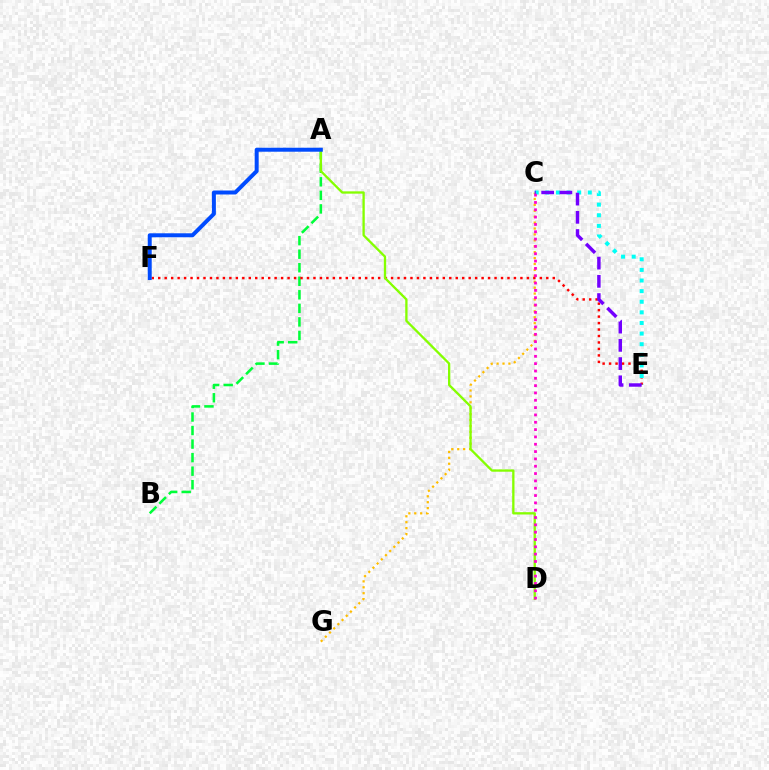{('C', 'G'): [{'color': '#ffbd00', 'line_style': 'dotted', 'thickness': 1.61}], ('A', 'B'): [{'color': '#00ff39', 'line_style': 'dashed', 'thickness': 1.84}], ('E', 'F'): [{'color': '#ff0000', 'line_style': 'dotted', 'thickness': 1.76}], ('A', 'D'): [{'color': '#84ff00', 'line_style': 'solid', 'thickness': 1.66}], ('A', 'F'): [{'color': '#004bff', 'line_style': 'solid', 'thickness': 2.86}], ('C', 'E'): [{'color': '#00fff6', 'line_style': 'dotted', 'thickness': 2.88}, {'color': '#7200ff', 'line_style': 'dashed', 'thickness': 2.48}], ('C', 'D'): [{'color': '#ff00cf', 'line_style': 'dotted', 'thickness': 1.99}]}